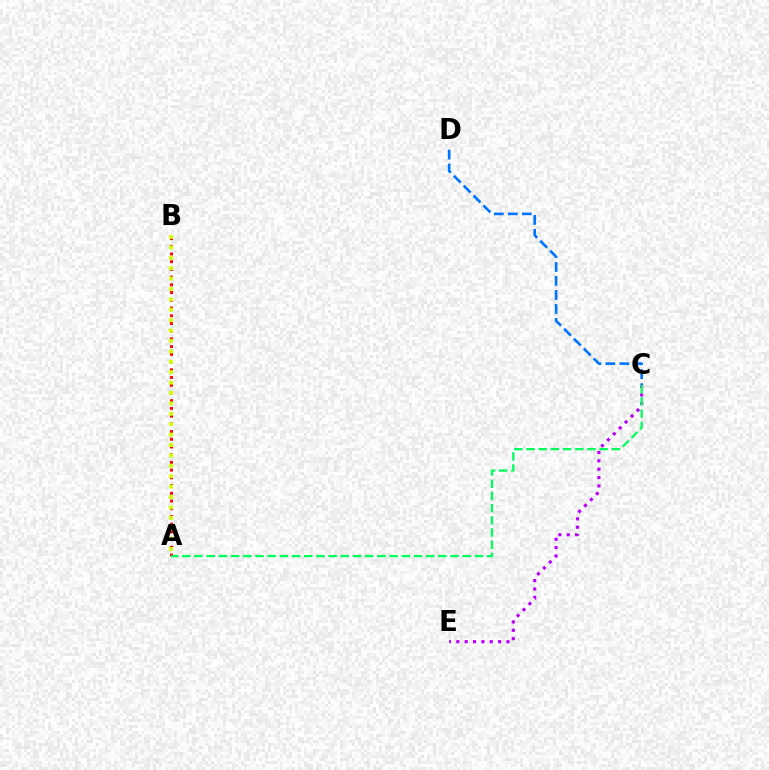{('A', 'B'): [{'color': '#ff0000', 'line_style': 'dotted', 'thickness': 2.1}, {'color': '#d1ff00', 'line_style': 'dotted', 'thickness': 2.83}], ('C', 'E'): [{'color': '#b900ff', 'line_style': 'dotted', 'thickness': 2.27}], ('C', 'D'): [{'color': '#0074ff', 'line_style': 'dashed', 'thickness': 1.9}], ('A', 'C'): [{'color': '#00ff5c', 'line_style': 'dashed', 'thickness': 1.66}]}